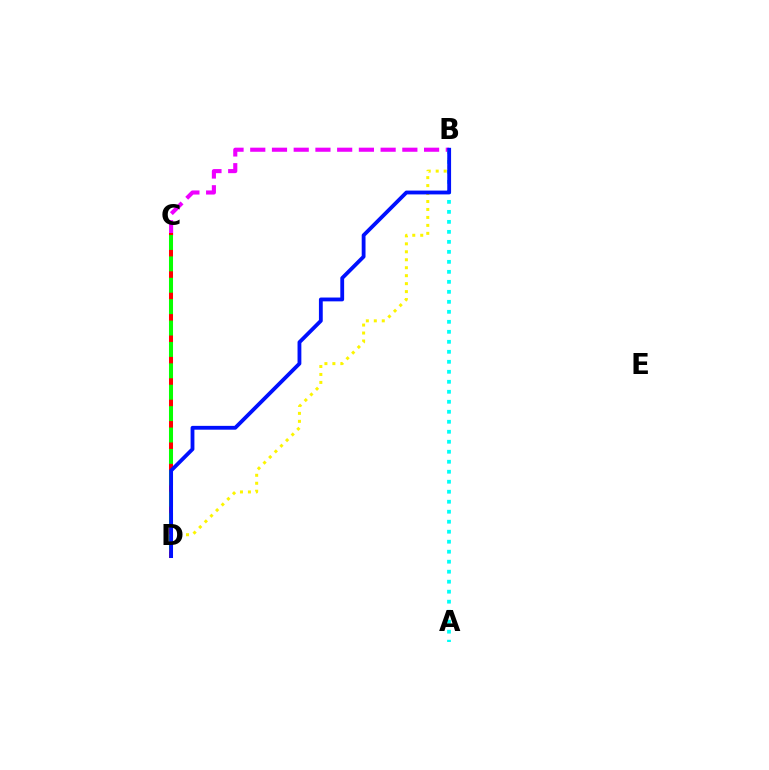{('B', 'C'): [{'color': '#ee00ff', 'line_style': 'dashed', 'thickness': 2.95}], ('C', 'D'): [{'color': '#ff0000', 'line_style': 'solid', 'thickness': 2.87}, {'color': '#08ff00', 'line_style': 'dashed', 'thickness': 2.91}], ('A', 'B'): [{'color': '#00fff6', 'line_style': 'dotted', 'thickness': 2.72}], ('B', 'D'): [{'color': '#fcf500', 'line_style': 'dotted', 'thickness': 2.16}, {'color': '#0010ff', 'line_style': 'solid', 'thickness': 2.75}]}